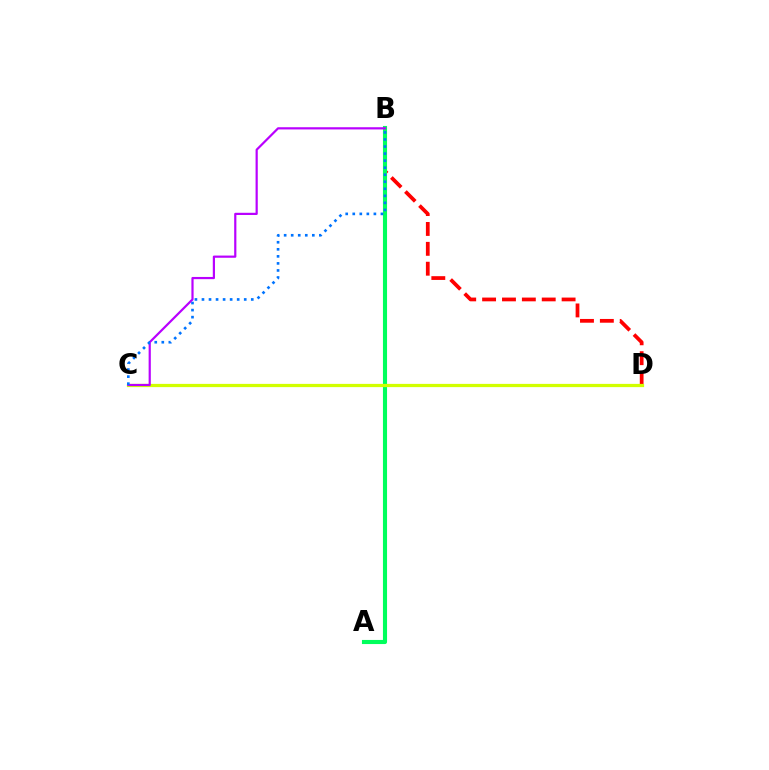{('B', 'D'): [{'color': '#ff0000', 'line_style': 'dashed', 'thickness': 2.7}], ('A', 'B'): [{'color': '#00ff5c', 'line_style': 'solid', 'thickness': 2.96}], ('C', 'D'): [{'color': '#d1ff00', 'line_style': 'solid', 'thickness': 2.33}], ('B', 'C'): [{'color': '#b900ff', 'line_style': 'solid', 'thickness': 1.58}, {'color': '#0074ff', 'line_style': 'dotted', 'thickness': 1.91}]}